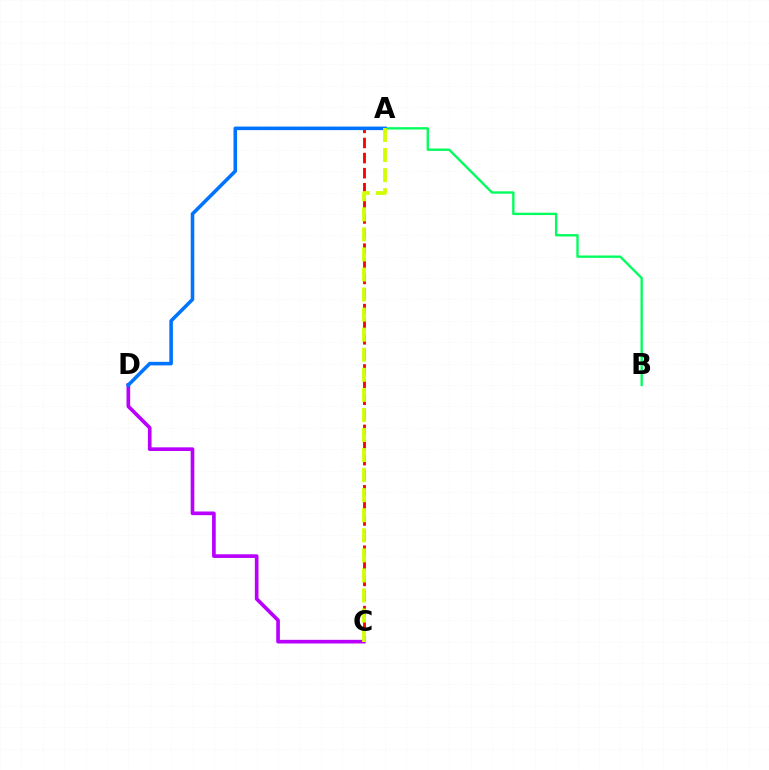{('A', 'C'): [{'color': '#ff0000', 'line_style': 'dashed', 'thickness': 2.05}, {'color': '#d1ff00', 'line_style': 'dashed', 'thickness': 2.73}], ('C', 'D'): [{'color': '#b900ff', 'line_style': 'solid', 'thickness': 2.64}], ('A', 'B'): [{'color': '#00ff5c', 'line_style': 'solid', 'thickness': 1.7}], ('A', 'D'): [{'color': '#0074ff', 'line_style': 'solid', 'thickness': 2.57}]}